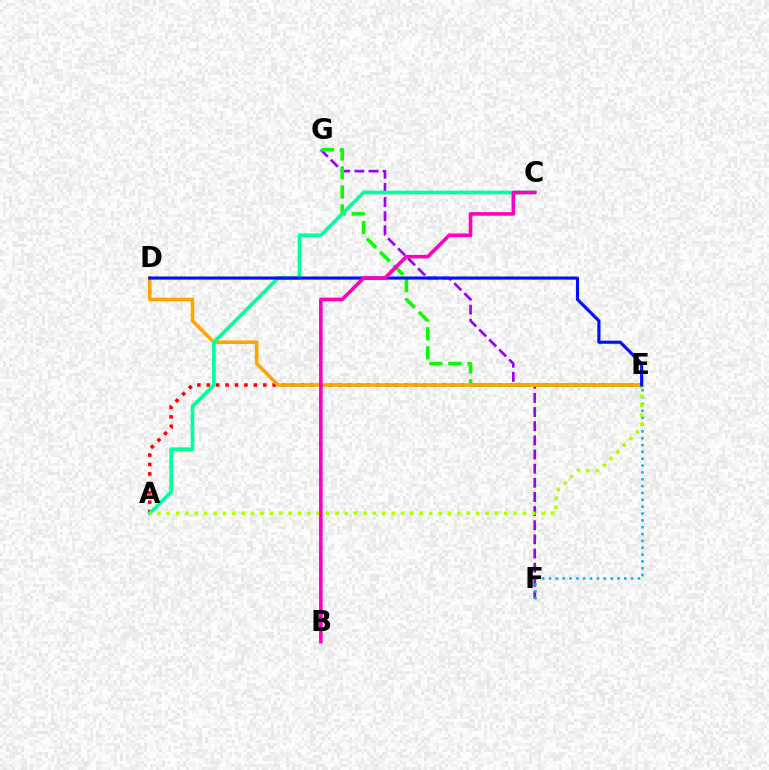{('A', 'E'): [{'color': '#ff0000', 'line_style': 'dotted', 'thickness': 2.56}, {'color': '#b3ff00', 'line_style': 'dotted', 'thickness': 2.55}], ('F', 'G'): [{'color': '#9b00ff', 'line_style': 'dashed', 'thickness': 1.92}], ('E', 'G'): [{'color': '#08ff00', 'line_style': 'dashed', 'thickness': 2.58}], ('E', 'F'): [{'color': '#00b5ff', 'line_style': 'dotted', 'thickness': 1.86}], ('D', 'E'): [{'color': '#ffa500', 'line_style': 'solid', 'thickness': 2.57}, {'color': '#0010ff', 'line_style': 'solid', 'thickness': 2.25}], ('A', 'C'): [{'color': '#00ff9d', 'line_style': 'solid', 'thickness': 2.64}], ('B', 'C'): [{'color': '#ff00bd', 'line_style': 'solid', 'thickness': 2.61}]}